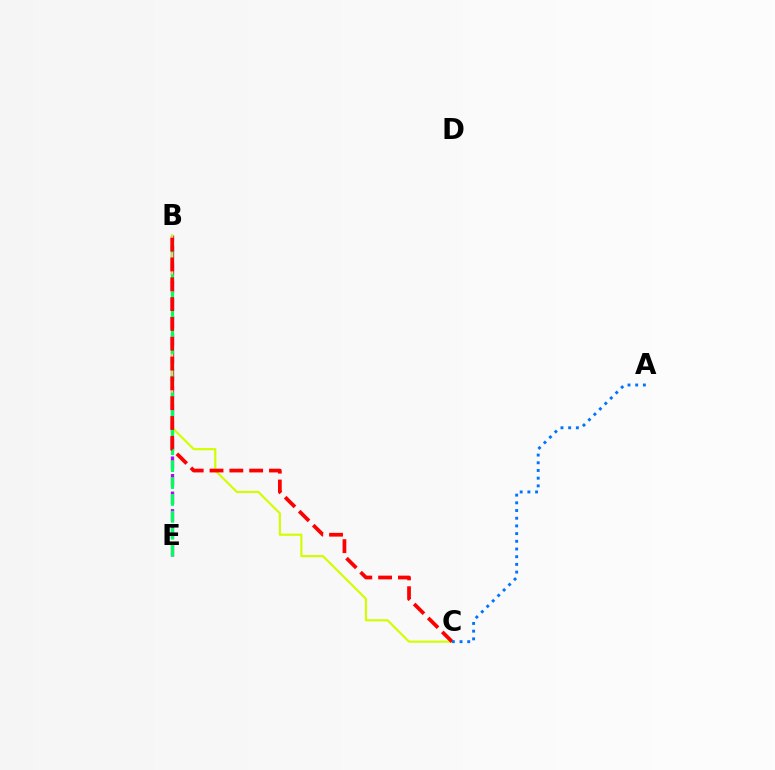{('B', 'E'): [{'color': '#b900ff', 'line_style': 'dashed', 'thickness': 2.39}, {'color': '#00ff5c', 'line_style': 'dashed', 'thickness': 2.29}], ('B', 'C'): [{'color': '#d1ff00', 'line_style': 'solid', 'thickness': 1.57}, {'color': '#ff0000', 'line_style': 'dashed', 'thickness': 2.69}], ('A', 'C'): [{'color': '#0074ff', 'line_style': 'dotted', 'thickness': 2.09}]}